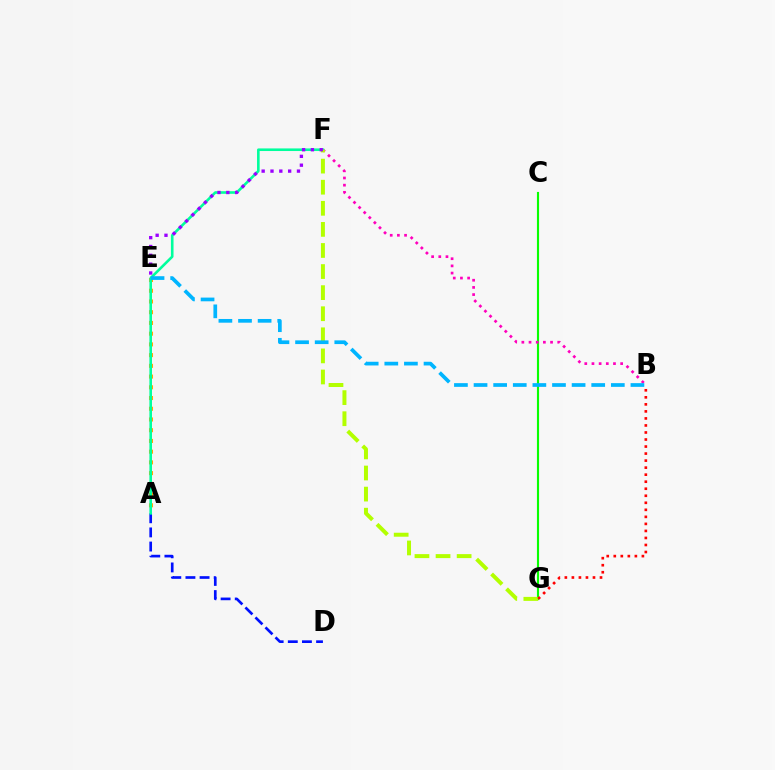{('A', 'D'): [{'color': '#0010ff', 'line_style': 'dashed', 'thickness': 1.92}], ('C', 'G'): [{'color': '#08ff00', 'line_style': 'solid', 'thickness': 1.53}], ('B', 'F'): [{'color': '#ff00bd', 'line_style': 'dotted', 'thickness': 1.95}], ('A', 'E'): [{'color': '#ffa500', 'line_style': 'dotted', 'thickness': 2.91}], ('A', 'F'): [{'color': '#00ff9d', 'line_style': 'solid', 'thickness': 1.88}], ('F', 'G'): [{'color': '#b3ff00', 'line_style': 'dashed', 'thickness': 2.86}], ('B', 'G'): [{'color': '#ff0000', 'line_style': 'dotted', 'thickness': 1.91}], ('E', 'F'): [{'color': '#9b00ff', 'line_style': 'dotted', 'thickness': 2.4}], ('B', 'E'): [{'color': '#00b5ff', 'line_style': 'dashed', 'thickness': 2.66}]}